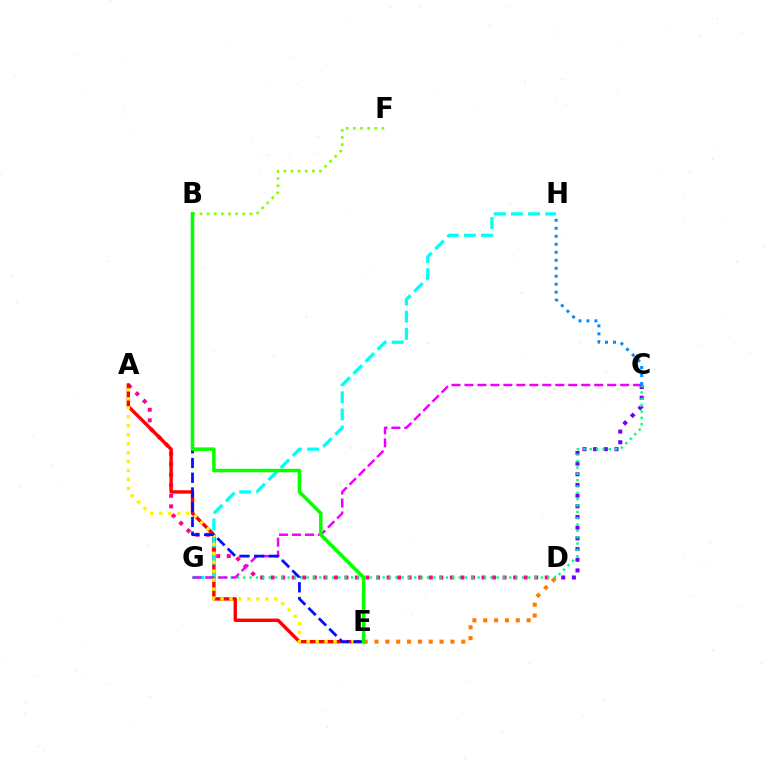{('A', 'D'): [{'color': '#ff0094', 'line_style': 'dotted', 'thickness': 2.86}], ('A', 'E'): [{'color': '#ff0000', 'line_style': 'solid', 'thickness': 2.44}, {'color': '#fcf500', 'line_style': 'dotted', 'thickness': 2.43}], ('G', 'H'): [{'color': '#00fff6', 'line_style': 'dashed', 'thickness': 2.32}], ('D', 'E'): [{'color': '#ff7c00', 'line_style': 'dotted', 'thickness': 2.95}], ('C', 'D'): [{'color': '#7200ff', 'line_style': 'dotted', 'thickness': 2.9}], ('C', 'G'): [{'color': '#00ff74', 'line_style': 'dotted', 'thickness': 1.72}, {'color': '#ee00ff', 'line_style': 'dashed', 'thickness': 1.76}], ('B', 'E'): [{'color': '#0010ff', 'line_style': 'dashed', 'thickness': 2.0}, {'color': '#08ff00', 'line_style': 'solid', 'thickness': 2.55}], ('B', 'F'): [{'color': '#84ff00', 'line_style': 'dotted', 'thickness': 1.94}], ('C', 'H'): [{'color': '#008cff', 'line_style': 'dotted', 'thickness': 2.17}]}